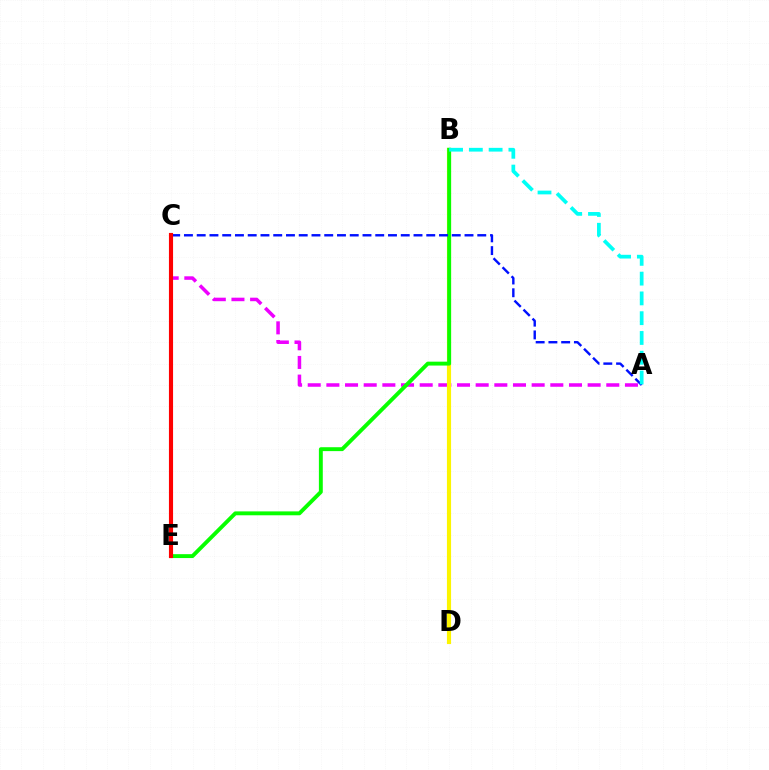{('A', 'C'): [{'color': '#ee00ff', 'line_style': 'dashed', 'thickness': 2.54}, {'color': '#0010ff', 'line_style': 'dashed', 'thickness': 1.73}], ('B', 'D'): [{'color': '#fcf500', 'line_style': 'solid', 'thickness': 2.98}], ('B', 'E'): [{'color': '#08ff00', 'line_style': 'solid', 'thickness': 2.8}], ('C', 'E'): [{'color': '#ff0000', 'line_style': 'solid', 'thickness': 2.97}], ('A', 'B'): [{'color': '#00fff6', 'line_style': 'dashed', 'thickness': 2.69}]}